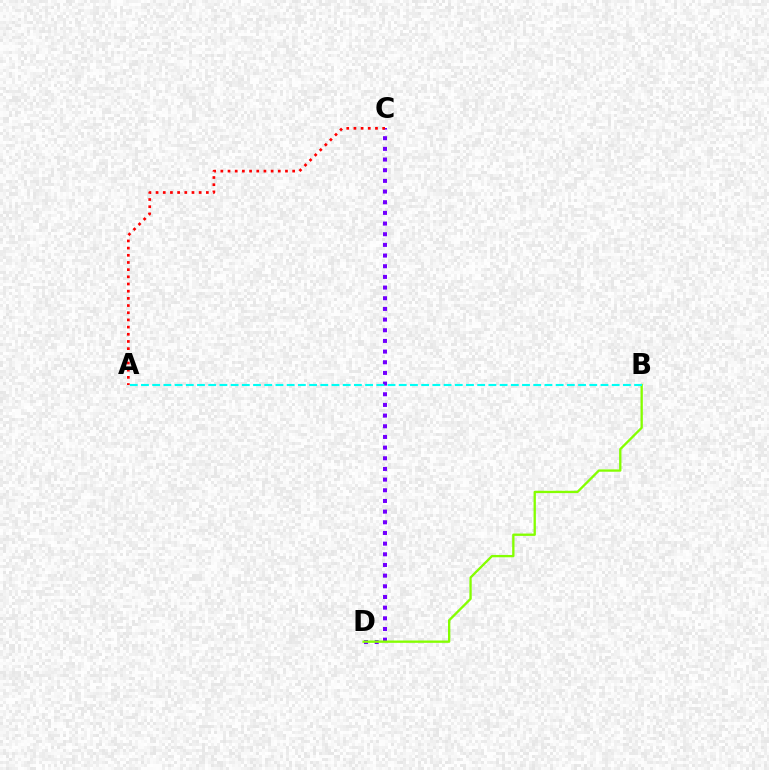{('C', 'D'): [{'color': '#7200ff', 'line_style': 'dotted', 'thickness': 2.9}], ('B', 'D'): [{'color': '#84ff00', 'line_style': 'solid', 'thickness': 1.67}], ('A', 'B'): [{'color': '#00fff6', 'line_style': 'dashed', 'thickness': 1.52}], ('A', 'C'): [{'color': '#ff0000', 'line_style': 'dotted', 'thickness': 1.95}]}